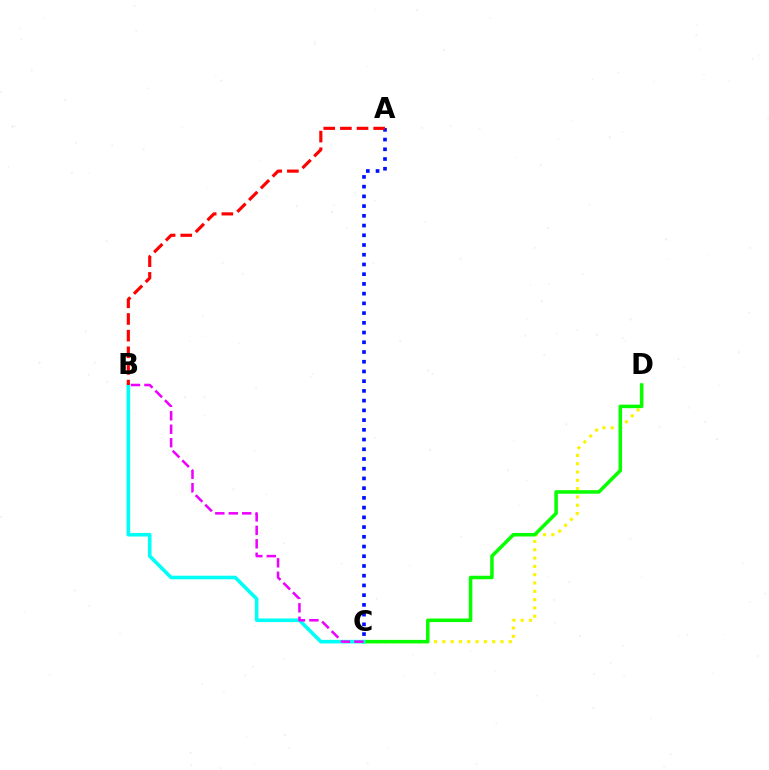{('C', 'D'): [{'color': '#fcf500', 'line_style': 'dotted', 'thickness': 2.26}, {'color': '#08ff00', 'line_style': 'solid', 'thickness': 2.54}], ('B', 'C'): [{'color': '#00fff6', 'line_style': 'solid', 'thickness': 2.6}, {'color': '#ee00ff', 'line_style': 'dashed', 'thickness': 1.83}], ('A', 'C'): [{'color': '#0010ff', 'line_style': 'dotted', 'thickness': 2.64}], ('A', 'B'): [{'color': '#ff0000', 'line_style': 'dashed', 'thickness': 2.26}]}